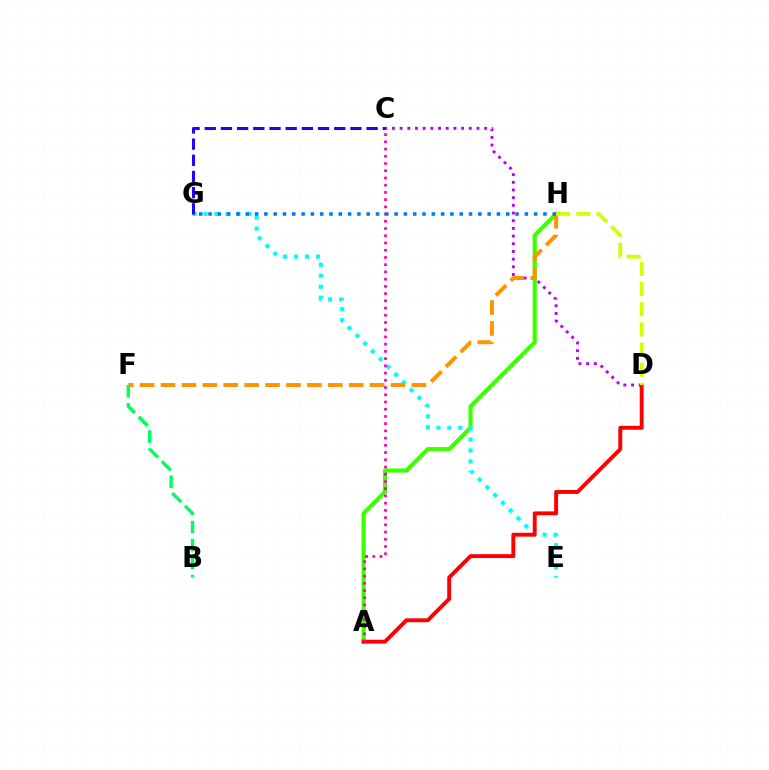{('A', 'H'): [{'color': '#3dff00', 'line_style': 'solid', 'thickness': 3.0}], ('C', 'D'): [{'color': '#b900ff', 'line_style': 'dotted', 'thickness': 2.09}], ('E', 'G'): [{'color': '#00fff6', 'line_style': 'dotted', 'thickness': 2.98}], ('F', 'H'): [{'color': '#ff9400', 'line_style': 'dashed', 'thickness': 2.84}], ('A', 'D'): [{'color': '#ff0000', 'line_style': 'solid', 'thickness': 2.81}], ('D', 'H'): [{'color': '#d1ff00', 'line_style': 'dashed', 'thickness': 2.74}], ('B', 'F'): [{'color': '#00ff5c', 'line_style': 'dashed', 'thickness': 2.45}], ('A', 'C'): [{'color': '#ff00ac', 'line_style': 'dotted', 'thickness': 1.96}], ('G', 'H'): [{'color': '#0074ff', 'line_style': 'dotted', 'thickness': 2.53}], ('C', 'G'): [{'color': '#2500ff', 'line_style': 'dashed', 'thickness': 2.2}]}